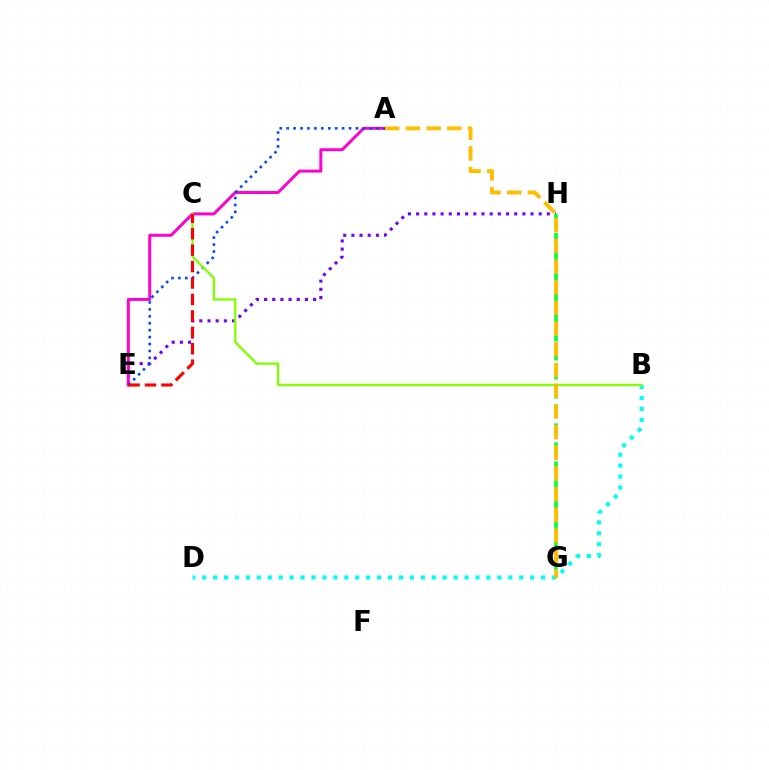{('E', 'H'): [{'color': '#7200ff', 'line_style': 'dotted', 'thickness': 2.22}], ('A', 'E'): [{'color': '#ff00cf', 'line_style': 'solid', 'thickness': 2.13}, {'color': '#004bff', 'line_style': 'dotted', 'thickness': 1.88}], ('B', 'D'): [{'color': '#00fff6', 'line_style': 'dotted', 'thickness': 2.97}], ('B', 'C'): [{'color': '#84ff00', 'line_style': 'solid', 'thickness': 1.69}], ('C', 'E'): [{'color': '#ff0000', 'line_style': 'dashed', 'thickness': 2.23}], ('G', 'H'): [{'color': '#00ff39', 'line_style': 'dashed', 'thickness': 2.59}], ('A', 'G'): [{'color': '#ffbd00', 'line_style': 'dashed', 'thickness': 2.81}]}